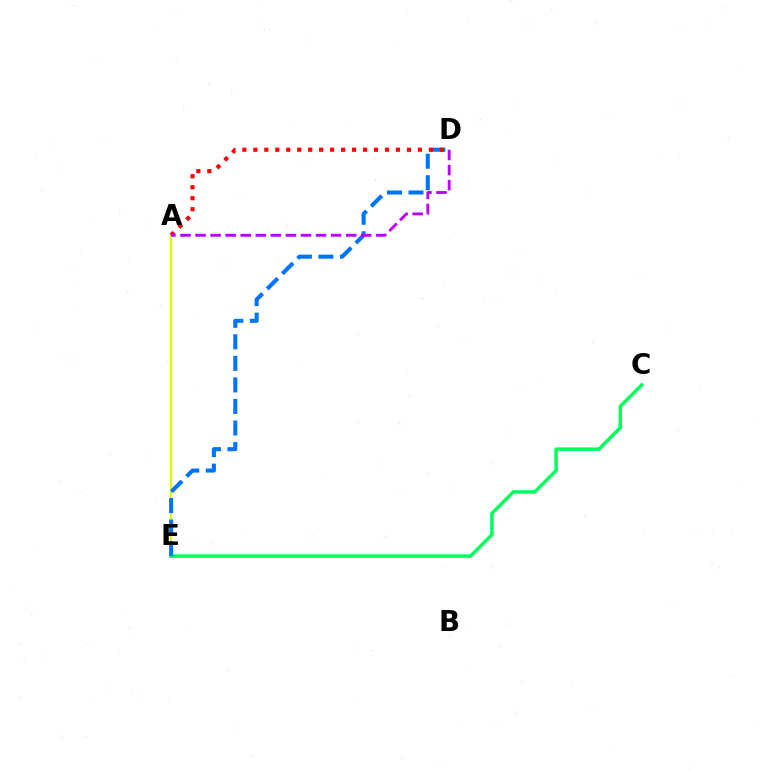{('A', 'E'): [{'color': '#d1ff00', 'line_style': 'solid', 'thickness': 1.58}], ('C', 'E'): [{'color': '#00ff5c', 'line_style': 'solid', 'thickness': 2.52}], ('D', 'E'): [{'color': '#0074ff', 'line_style': 'dashed', 'thickness': 2.93}], ('A', 'D'): [{'color': '#ff0000', 'line_style': 'dotted', 'thickness': 2.98}, {'color': '#b900ff', 'line_style': 'dashed', 'thickness': 2.05}]}